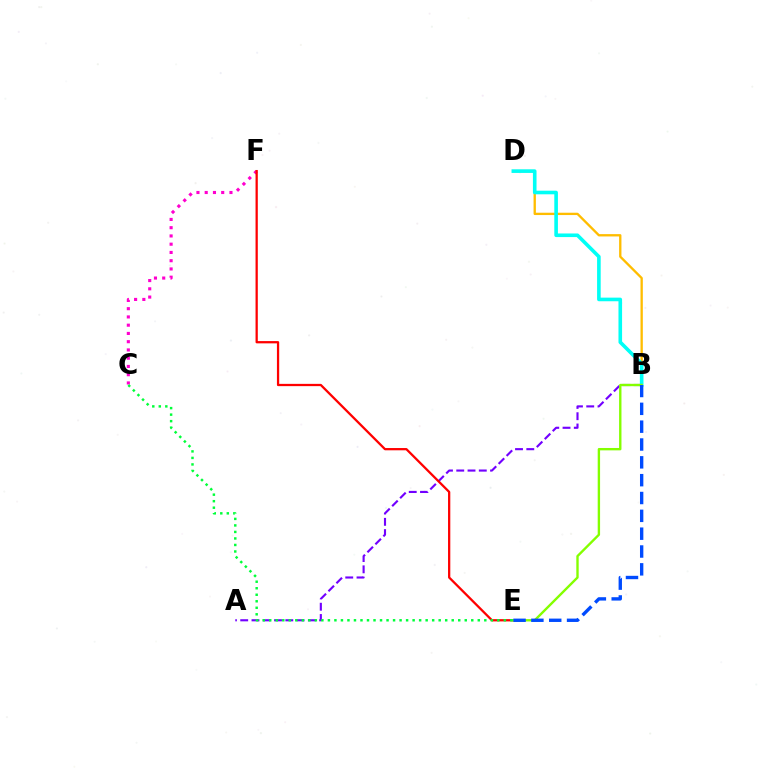{('C', 'F'): [{'color': '#ff00cf', 'line_style': 'dotted', 'thickness': 2.24}], ('B', 'D'): [{'color': '#ffbd00', 'line_style': 'solid', 'thickness': 1.67}, {'color': '#00fff6', 'line_style': 'solid', 'thickness': 2.6}], ('A', 'B'): [{'color': '#7200ff', 'line_style': 'dashed', 'thickness': 1.53}], ('E', 'F'): [{'color': '#ff0000', 'line_style': 'solid', 'thickness': 1.63}], ('B', 'E'): [{'color': '#84ff00', 'line_style': 'solid', 'thickness': 1.71}, {'color': '#004bff', 'line_style': 'dashed', 'thickness': 2.42}], ('C', 'E'): [{'color': '#00ff39', 'line_style': 'dotted', 'thickness': 1.77}]}